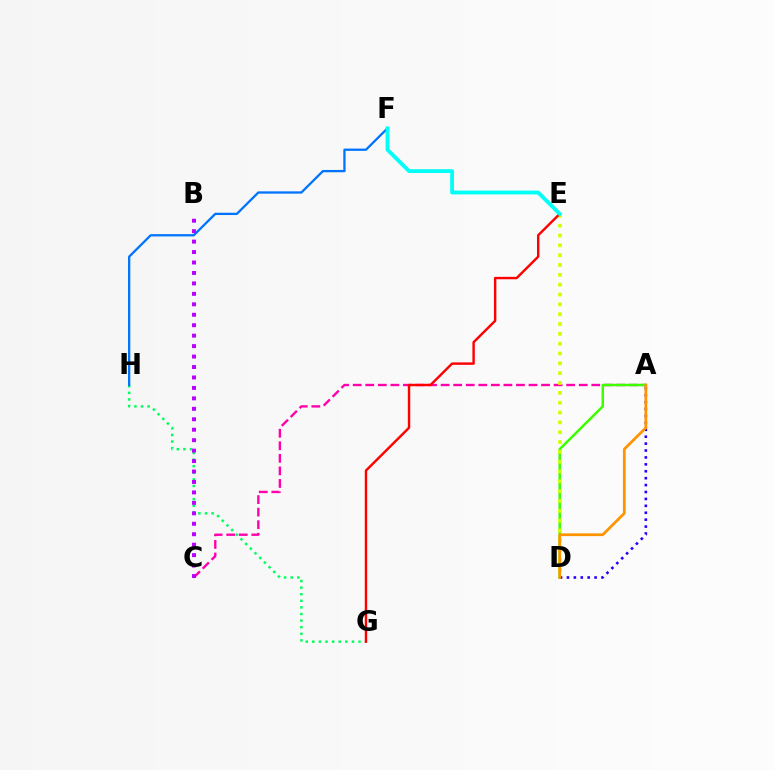{('G', 'H'): [{'color': '#00ff5c', 'line_style': 'dotted', 'thickness': 1.79}], ('A', 'C'): [{'color': '#ff00ac', 'line_style': 'dashed', 'thickness': 1.71}], ('F', 'H'): [{'color': '#0074ff', 'line_style': 'solid', 'thickness': 1.65}], ('A', 'D'): [{'color': '#3dff00', 'line_style': 'solid', 'thickness': 1.81}, {'color': '#2500ff', 'line_style': 'dotted', 'thickness': 1.88}, {'color': '#ff9400', 'line_style': 'solid', 'thickness': 1.98}], ('D', 'E'): [{'color': '#d1ff00', 'line_style': 'dotted', 'thickness': 2.67}], ('B', 'C'): [{'color': '#b900ff', 'line_style': 'dotted', 'thickness': 2.84}], ('E', 'G'): [{'color': '#ff0000', 'line_style': 'solid', 'thickness': 1.74}], ('E', 'F'): [{'color': '#00fff6', 'line_style': 'solid', 'thickness': 2.76}]}